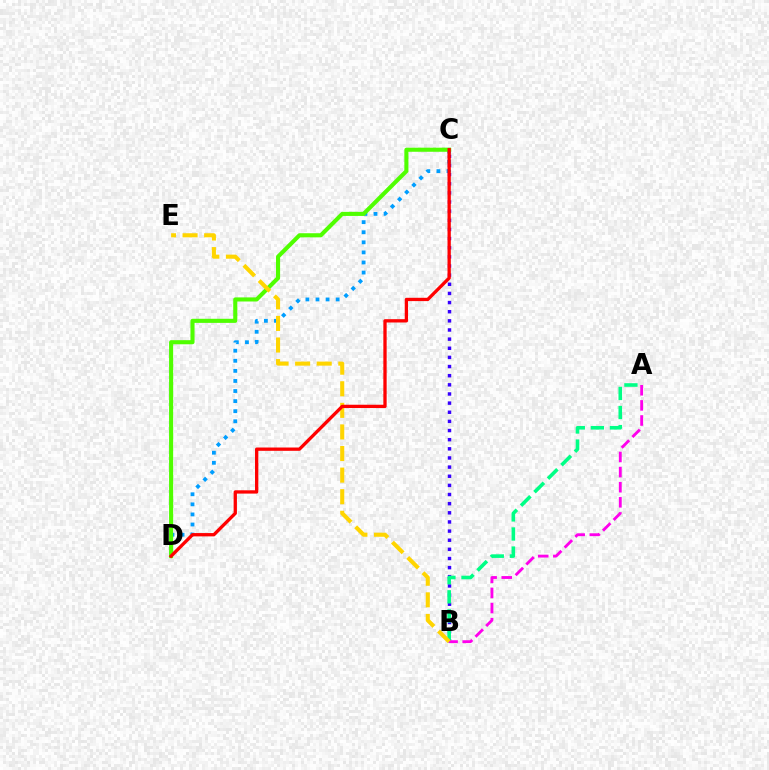{('B', 'C'): [{'color': '#3700ff', 'line_style': 'dotted', 'thickness': 2.48}], ('A', 'B'): [{'color': '#00ff86', 'line_style': 'dashed', 'thickness': 2.59}, {'color': '#ff00ed', 'line_style': 'dashed', 'thickness': 2.05}], ('C', 'D'): [{'color': '#009eff', 'line_style': 'dotted', 'thickness': 2.74}, {'color': '#4fff00', 'line_style': 'solid', 'thickness': 2.95}, {'color': '#ff0000', 'line_style': 'solid', 'thickness': 2.38}], ('B', 'E'): [{'color': '#ffd500', 'line_style': 'dashed', 'thickness': 2.93}]}